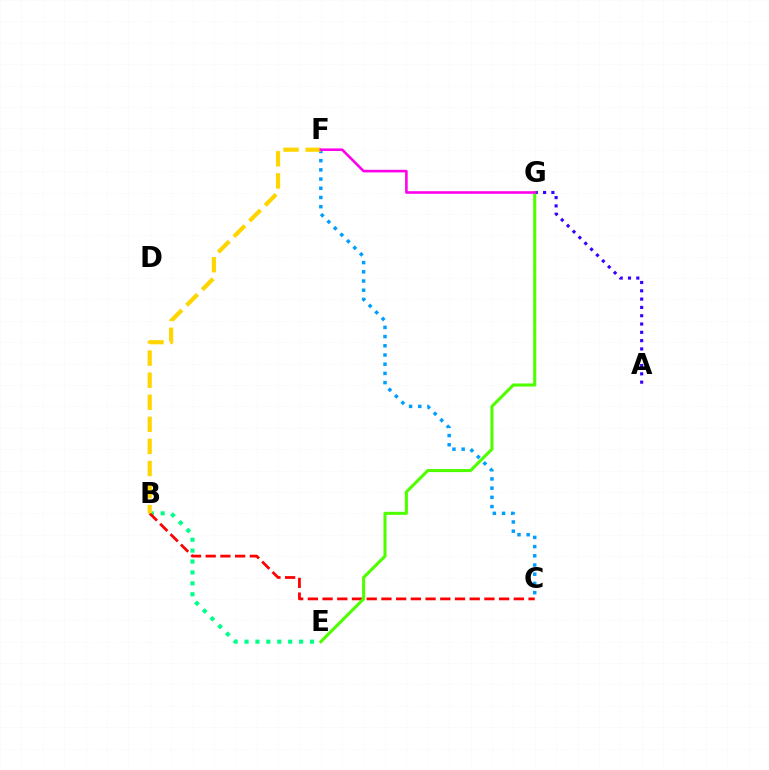{('B', 'E'): [{'color': '#00ff86', 'line_style': 'dotted', 'thickness': 2.96}], ('B', 'C'): [{'color': '#ff0000', 'line_style': 'dashed', 'thickness': 2.0}], ('C', 'F'): [{'color': '#009eff', 'line_style': 'dotted', 'thickness': 2.5}], ('A', 'G'): [{'color': '#3700ff', 'line_style': 'dotted', 'thickness': 2.26}], ('E', 'G'): [{'color': '#4fff00', 'line_style': 'solid', 'thickness': 2.22}], ('B', 'F'): [{'color': '#ffd500', 'line_style': 'dashed', 'thickness': 3.0}], ('F', 'G'): [{'color': '#ff00ed', 'line_style': 'solid', 'thickness': 1.87}]}